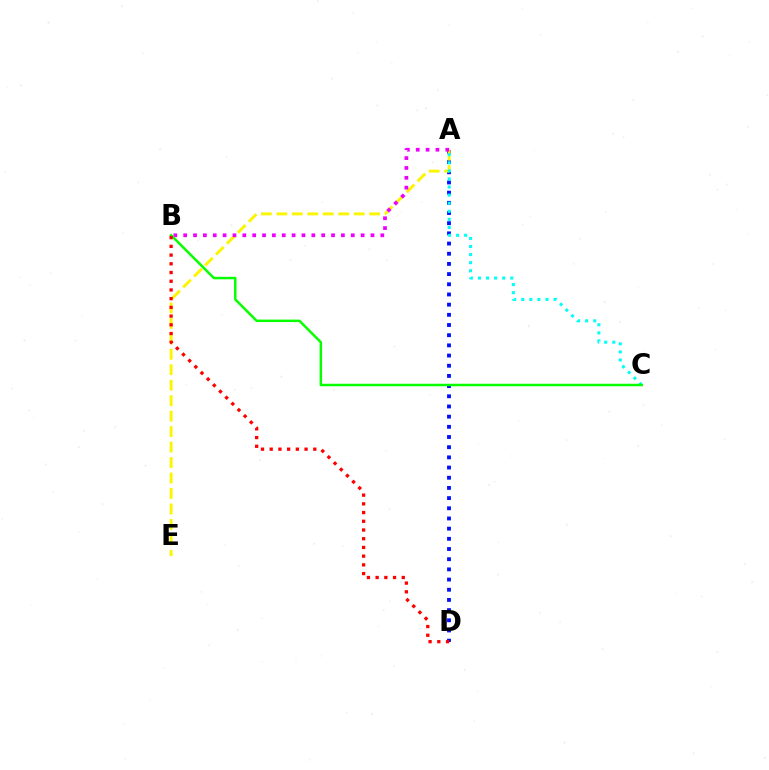{('A', 'D'): [{'color': '#0010ff', 'line_style': 'dotted', 'thickness': 2.77}], ('A', 'E'): [{'color': '#fcf500', 'line_style': 'dashed', 'thickness': 2.1}], ('A', 'C'): [{'color': '#00fff6', 'line_style': 'dotted', 'thickness': 2.2}], ('A', 'B'): [{'color': '#ee00ff', 'line_style': 'dotted', 'thickness': 2.68}], ('B', 'C'): [{'color': '#08ff00', 'line_style': 'solid', 'thickness': 1.79}], ('B', 'D'): [{'color': '#ff0000', 'line_style': 'dotted', 'thickness': 2.37}]}